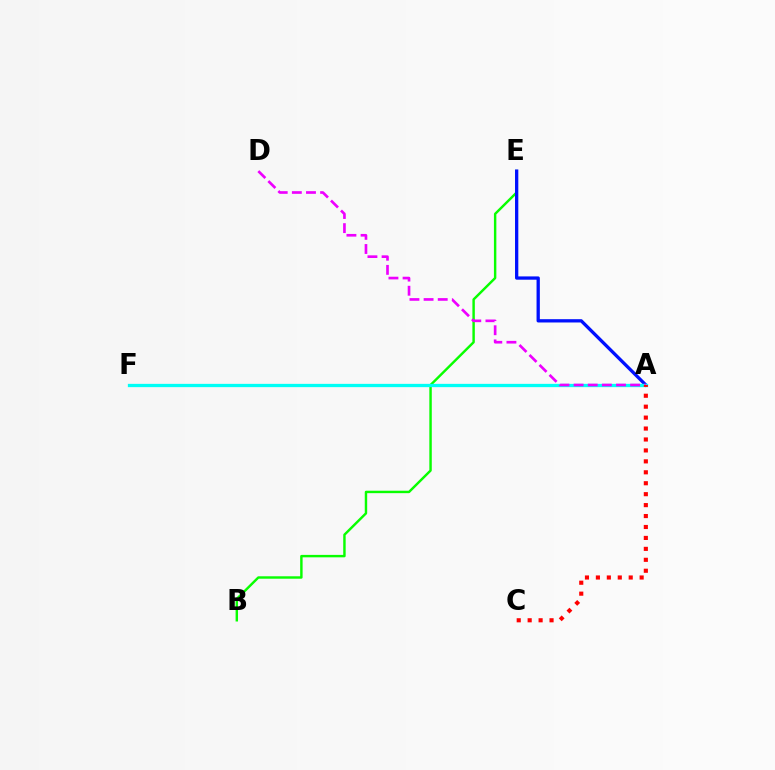{('B', 'E'): [{'color': '#08ff00', 'line_style': 'solid', 'thickness': 1.75}], ('A', 'F'): [{'color': '#fcf500', 'line_style': 'dotted', 'thickness': 2.11}, {'color': '#00fff6', 'line_style': 'solid', 'thickness': 2.37}], ('A', 'E'): [{'color': '#0010ff', 'line_style': 'solid', 'thickness': 2.37}], ('A', 'D'): [{'color': '#ee00ff', 'line_style': 'dashed', 'thickness': 1.92}], ('A', 'C'): [{'color': '#ff0000', 'line_style': 'dotted', 'thickness': 2.97}]}